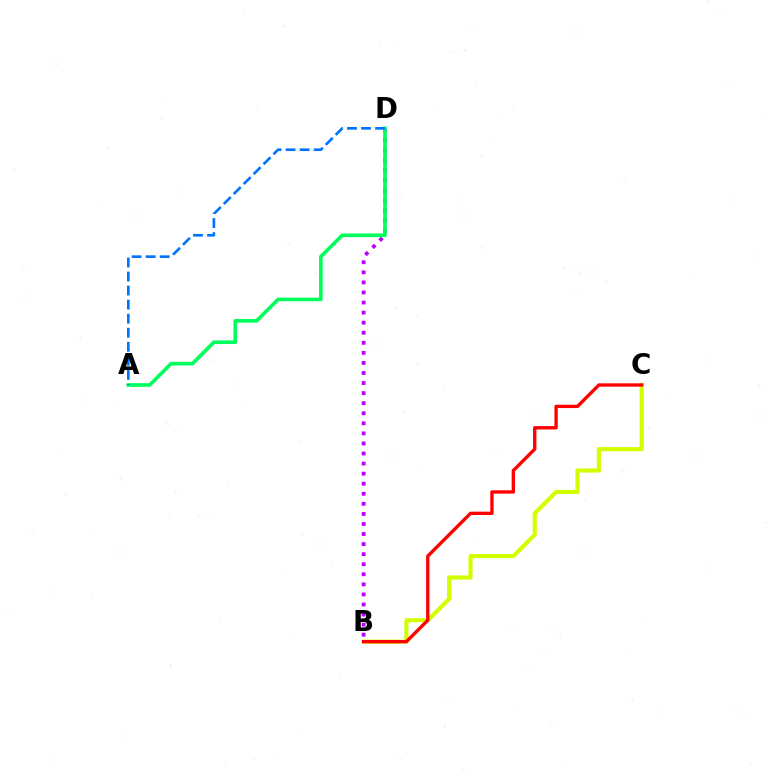{('B', 'C'): [{'color': '#d1ff00', 'line_style': 'solid', 'thickness': 2.99}, {'color': '#ff0000', 'line_style': 'solid', 'thickness': 2.41}], ('B', 'D'): [{'color': '#b900ff', 'line_style': 'dotted', 'thickness': 2.73}], ('A', 'D'): [{'color': '#00ff5c', 'line_style': 'solid', 'thickness': 2.63}, {'color': '#0074ff', 'line_style': 'dashed', 'thickness': 1.91}]}